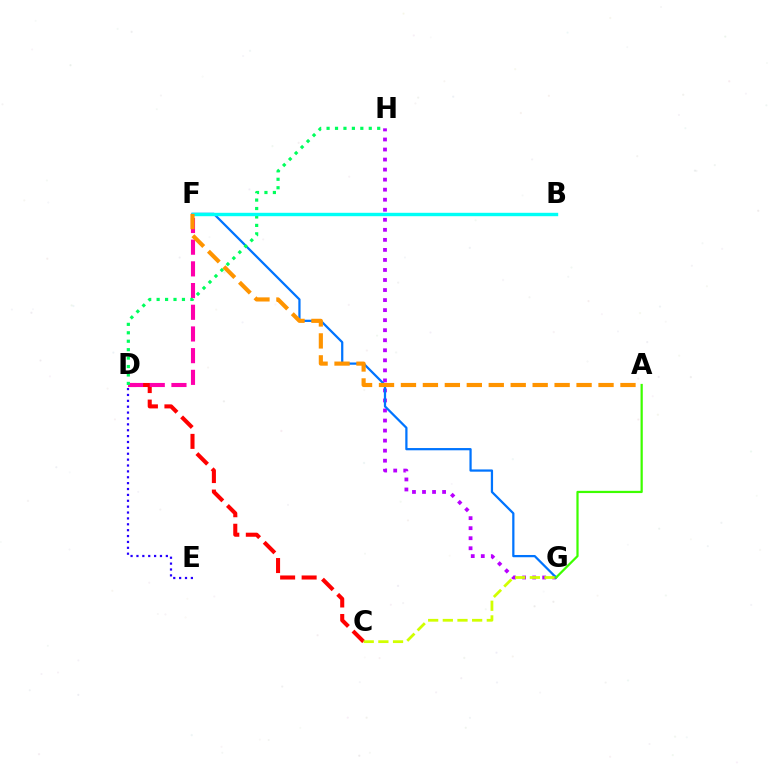{('G', 'H'): [{'color': '#b900ff', 'line_style': 'dotted', 'thickness': 2.73}], ('C', 'D'): [{'color': '#ff0000', 'line_style': 'dashed', 'thickness': 2.92}], ('F', 'G'): [{'color': '#0074ff', 'line_style': 'solid', 'thickness': 1.61}], ('D', 'F'): [{'color': '#ff00ac', 'line_style': 'dashed', 'thickness': 2.95}], ('D', 'H'): [{'color': '#00ff5c', 'line_style': 'dotted', 'thickness': 2.29}], ('C', 'G'): [{'color': '#d1ff00', 'line_style': 'dashed', 'thickness': 1.99}], ('B', 'F'): [{'color': '#00fff6', 'line_style': 'solid', 'thickness': 2.45}], ('A', 'F'): [{'color': '#ff9400', 'line_style': 'dashed', 'thickness': 2.98}], ('A', 'G'): [{'color': '#3dff00', 'line_style': 'solid', 'thickness': 1.61}], ('D', 'E'): [{'color': '#2500ff', 'line_style': 'dotted', 'thickness': 1.6}]}